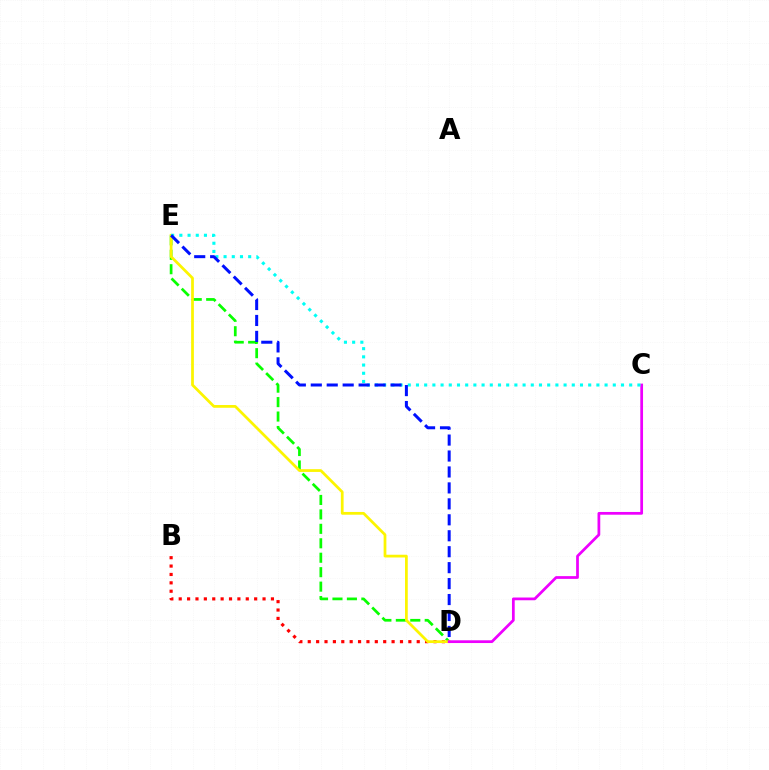{('D', 'E'): [{'color': '#08ff00', 'line_style': 'dashed', 'thickness': 1.96}, {'color': '#fcf500', 'line_style': 'solid', 'thickness': 1.98}, {'color': '#0010ff', 'line_style': 'dashed', 'thickness': 2.17}], ('B', 'D'): [{'color': '#ff0000', 'line_style': 'dotted', 'thickness': 2.28}], ('C', 'D'): [{'color': '#ee00ff', 'line_style': 'solid', 'thickness': 1.98}], ('C', 'E'): [{'color': '#00fff6', 'line_style': 'dotted', 'thickness': 2.23}]}